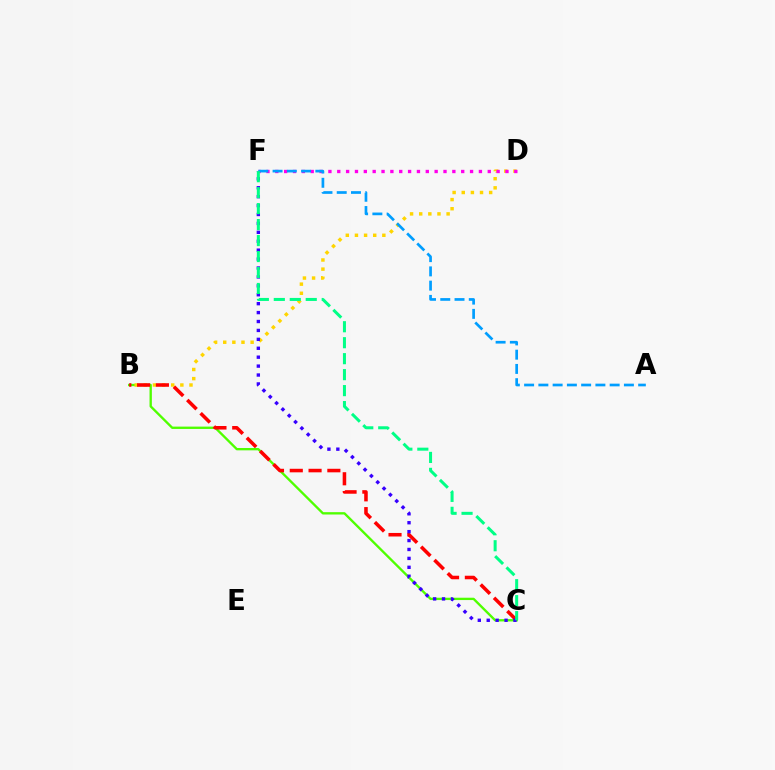{('B', 'C'): [{'color': '#4fff00', 'line_style': 'solid', 'thickness': 1.69}, {'color': '#ff0000', 'line_style': 'dashed', 'thickness': 2.55}], ('B', 'D'): [{'color': '#ffd500', 'line_style': 'dotted', 'thickness': 2.48}], ('C', 'F'): [{'color': '#3700ff', 'line_style': 'dotted', 'thickness': 2.42}, {'color': '#00ff86', 'line_style': 'dashed', 'thickness': 2.17}], ('D', 'F'): [{'color': '#ff00ed', 'line_style': 'dotted', 'thickness': 2.41}], ('A', 'F'): [{'color': '#009eff', 'line_style': 'dashed', 'thickness': 1.94}]}